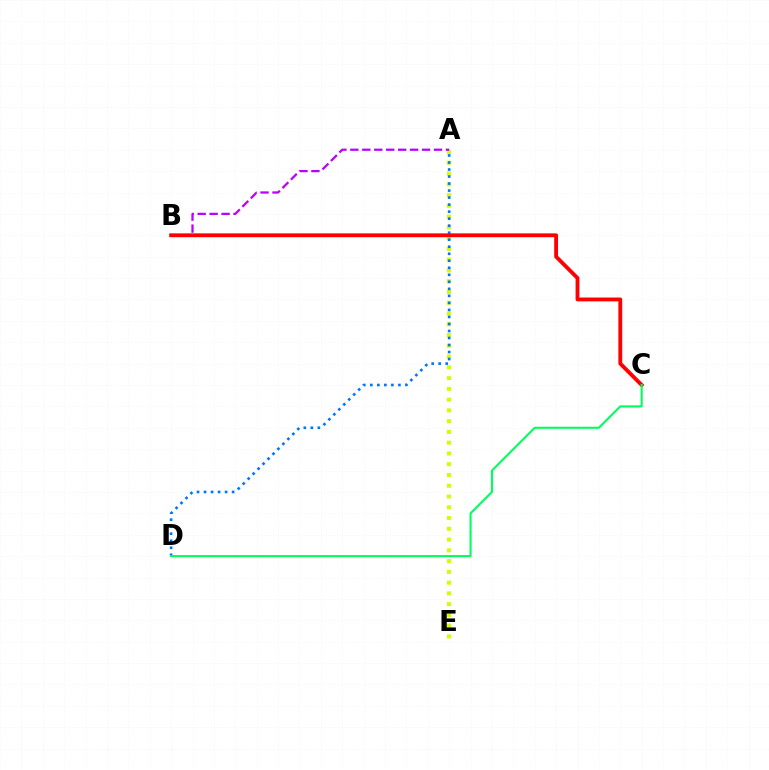{('A', 'E'): [{'color': '#d1ff00', 'line_style': 'dotted', 'thickness': 2.92}], ('A', 'B'): [{'color': '#b900ff', 'line_style': 'dashed', 'thickness': 1.62}], ('A', 'D'): [{'color': '#0074ff', 'line_style': 'dotted', 'thickness': 1.91}], ('B', 'C'): [{'color': '#ff0000', 'line_style': 'solid', 'thickness': 2.76}], ('C', 'D'): [{'color': '#00ff5c', 'line_style': 'solid', 'thickness': 1.51}]}